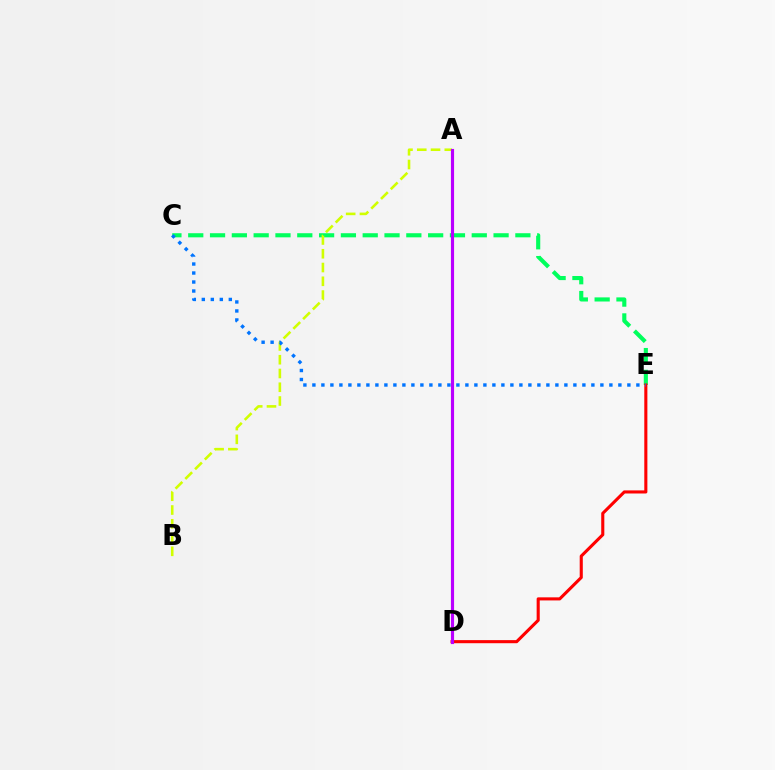{('C', 'E'): [{'color': '#00ff5c', 'line_style': 'dashed', 'thickness': 2.96}, {'color': '#0074ff', 'line_style': 'dotted', 'thickness': 2.45}], ('D', 'E'): [{'color': '#ff0000', 'line_style': 'solid', 'thickness': 2.23}], ('A', 'B'): [{'color': '#d1ff00', 'line_style': 'dashed', 'thickness': 1.87}], ('A', 'D'): [{'color': '#b900ff', 'line_style': 'solid', 'thickness': 2.26}]}